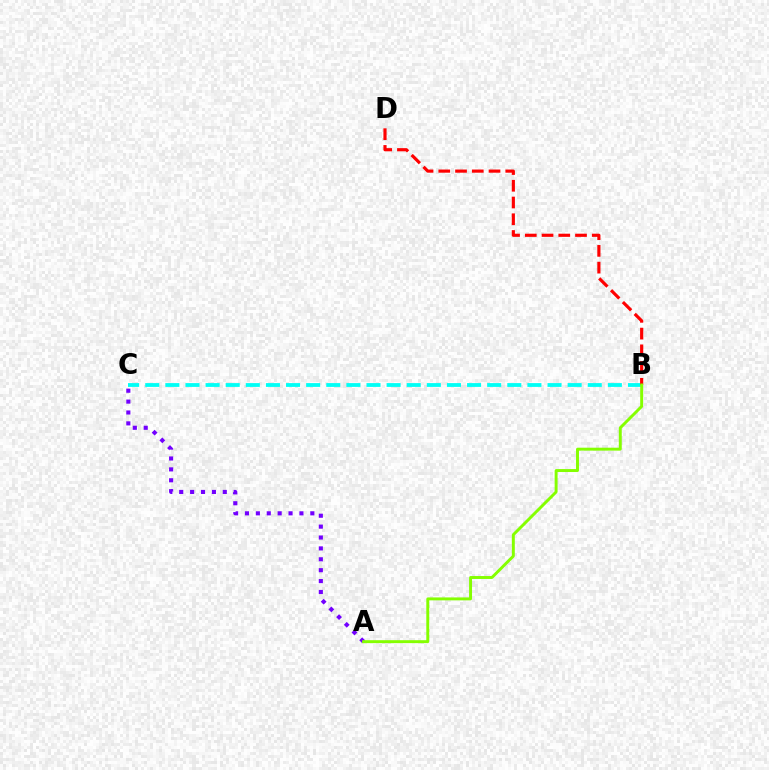{('B', 'C'): [{'color': '#00fff6', 'line_style': 'dashed', 'thickness': 2.73}], ('B', 'D'): [{'color': '#ff0000', 'line_style': 'dashed', 'thickness': 2.27}], ('A', 'C'): [{'color': '#7200ff', 'line_style': 'dotted', 'thickness': 2.96}], ('A', 'B'): [{'color': '#84ff00', 'line_style': 'solid', 'thickness': 2.11}]}